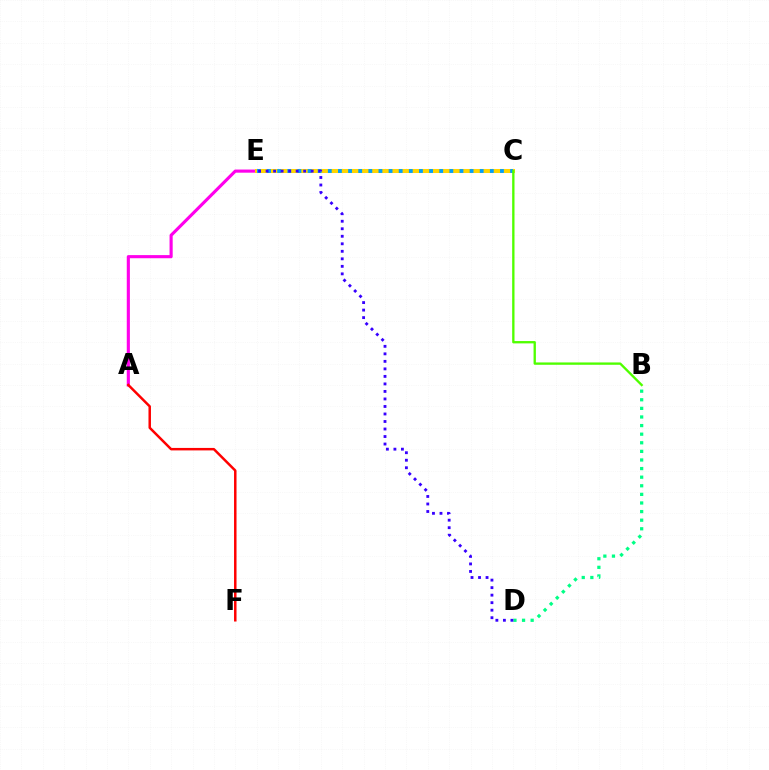{('B', 'D'): [{'color': '#00ff86', 'line_style': 'dotted', 'thickness': 2.34}], ('A', 'E'): [{'color': '#ff00ed', 'line_style': 'solid', 'thickness': 2.26}], ('C', 'E'): [{'color': '#ffd500', 'line_style': 'solid', 'thickness': 2.92}, {'color': '#009eff', 'line_style': 'dotted', 'thickness': 2.75}], ('D', 'E'): [{'color': '#3700ff', 'line_style': 'dotted', 'thickness': 2.04}], ('B', 'C'): [{'color': '#4fff00', 'line_style': 'solid', 'thickness': 1.68}], ('A', 'F'): [{'color': '#ff0000', 'line_style': 'solid', 'thickness': 1.79}]}